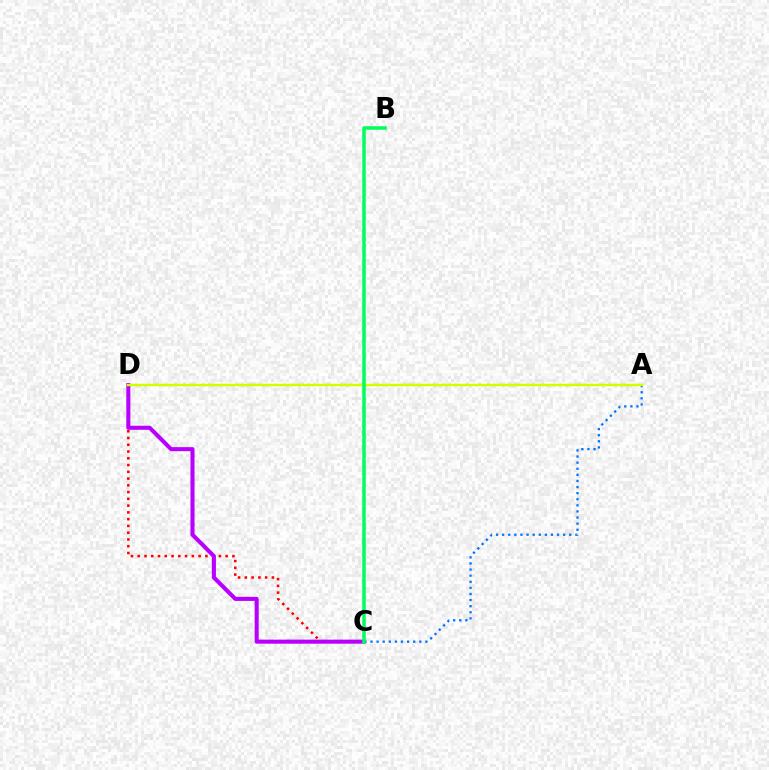{('C', 'D'): [{'color': '#ff0000', 'line_style': 'dotted', 'thickness': 1.84}, {'color': '#b900ff', 'line_style': 'solid', 'thickness': 2.93}], ('A', 'C'): [{'color': '#0074ff', 'line_style': 'dotted', 'thickness': 1.66}], ('A', 'D'): [{'color': '#d1ff00', 'line_style': 'solid', 'thickness': 1.8}], ('B', 'C'): [{'color': '#00ff5c', 'line_style': 'solid', 'thickness': 2.53}]}